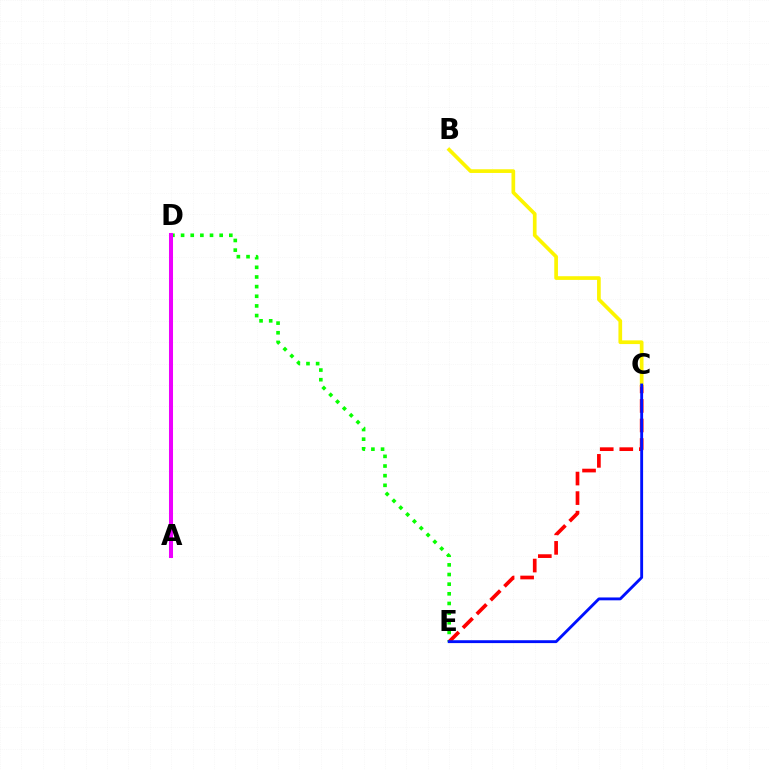{('A', 'D'): [{'color': '#00fff6', 'line_style': 'solid', 'thickness': 1.62}, {'color': '#ee00ff', 'line_style': 'solid', 'thickness': 2.9}], ('D', 'E'): [{'color': '#08ff00', 'line_style': 'dotted', 'thickness': 2.62}], ('C', 'E'): [{'color': '#ff0000', 'line_style': 'dashed', 'thickness': 2.65}, {'color': '#0010ff', 'line_style': 'solid', 'thickness': 2.06}], ('B', 'C'): [{'color': '#fcf500', 'line_style': 'solid', 'thickness': 2.66}]}